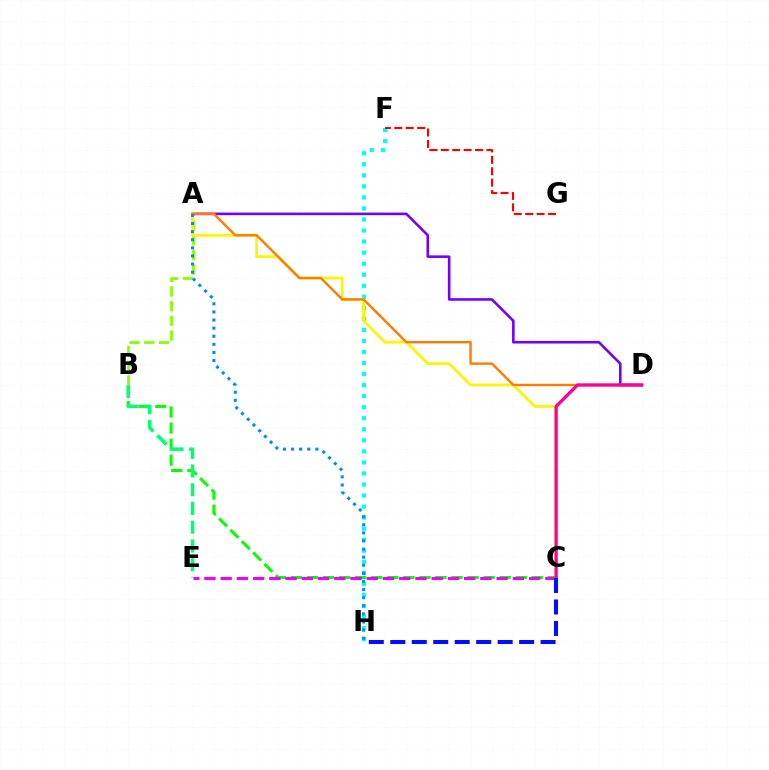{('B', 'C'): [{'color': '#08ff00', 'line_style': 'dashed', 'thickness': 2.18}], ('B', 'E'): [{'color': '#00ff74', 'line_style': 'dashed', 'thickness': 2.54}], ('F', 'H'): [{'color': '#00fff6', 'line_style': 'dotted', 'thickness': 3.0}], ('C', 'E'): [{'color': '#ee00ff', 'line_style': 'dashed', 'thickness': 2.21}], ('A', 'B'): [{'color': '#84ff00', 'line_style': 'dashed', 'thickness': 1.99}], ('A', 'D'): [{'color': '#7200ff', 'line_style': 'solid', 'thickness': 1.86}, {'color': '#ff7c00', 'line_style': 'solid', 'thickness': 1.72}], ('A', 'C'): [{'color': '#fcf500', 'line_style': 'solid', 'thickness': 1.98}], ('F', 'G'): [{'color': '#ff0000', 'line_style': 'dashed', 'thickness': 1.55}], ('C', 'D'): [{'color': '#ff0094', 'line_style': 'solid', 'thickness': 2.36}], ('A', 'H'): [{'color': '#008cff', 'line_style': 'dotted', 'thickness': 2.2}], ('C', 'H'): [{'color': '#0010ff', 'line_style': 'dashed', 'thickness': 2.92}]}